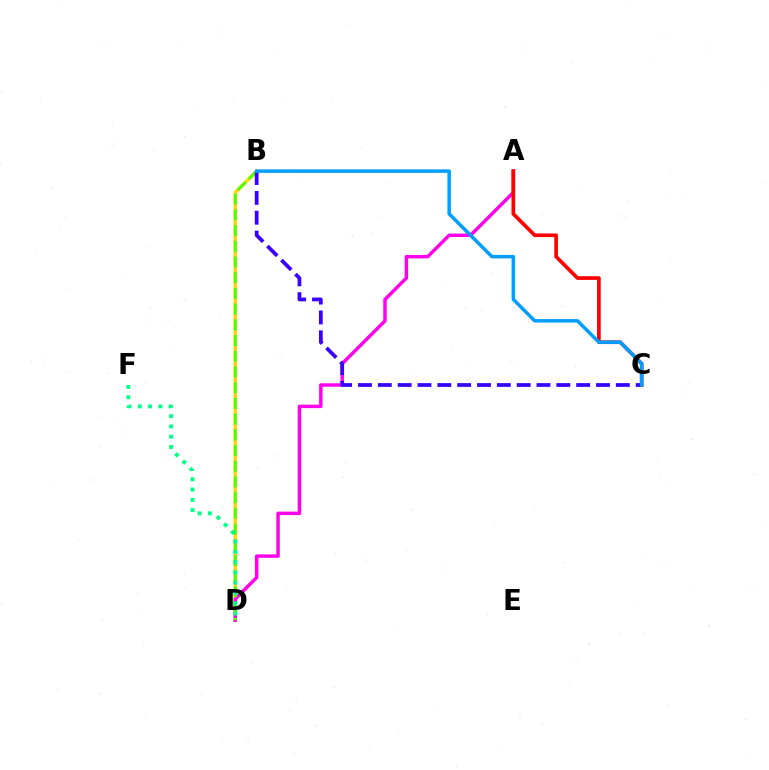{('B', 'D'): [{'color': '#ffd500', 'line_style': 'solid', 'thickness': 2.48}, {'color': '#4fff00', 'line_style': 'dashed', 'thickness': 2.13}], ('A', 'D'): [{'color': '#ff00ed', 'line_style': 'solid', 'thickness': 2.49}], ('A', 'C'): [{'color': '#ff0000', 'line_style': 'solid', 'thickness': 2.64}], ('D', 'F'): [{'color': '#00ff86', 'line_style': 'dotted', 'thickness': 2.79}], ('B', 'C'): [{'color': '#3700ff', 'line_style': 'dashed', 'thickness': 2.69}, {'color': '#009eff', 'line_style': 'solid', 'thickness': 2.5}]}